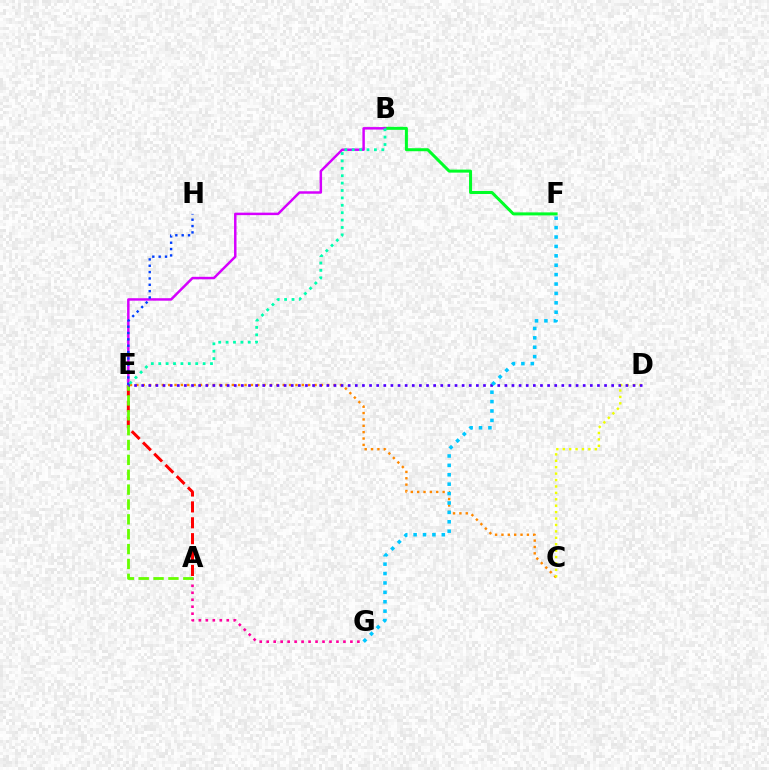{('B', 'F'): [{'color': '#00ff27', 'line_style': 'solid', 'thickness': 2.17}], ('C', 'E'): [{'color': '#ff8800', 'line_style': 'dotted', 'thickness': 1.73}], ('A', 'E'): [{'color': '#ff0000', 'line_style': 'dashed', 'thickness': 2.16}, {'color': '#66ff00', 'line_style': 'dashed', 'thickness': 2.02}], ('B', 'E'): [{'color': '#d600ff', 'line_style': 'solid', 'thickness': 1.78}, {'color': '#00ffaf', 'line_style': 'dotted', 'thickness': 2.01}], ('A', 'G'): [{'color': '#ff00a0', 'line_style': 'dotted', 'thickness': 1.89}], ('C', 'D'): [{'color': '#eeff00', 'line_style': 'dotted', 'thickness': 1.74}], ('E', 'H'): [{'color': '#003fff', 'line_style': 'dotted', 'thickness': 1.72}], ('D', 'E'): [{'color': '#4f00ff', 'line_style': 'dotted', 'thickness': 1.93}], ('F', 'G'): [{'color': '#00c7ff', 'line_style': 'dotted', 'thickness': 2.55}]}